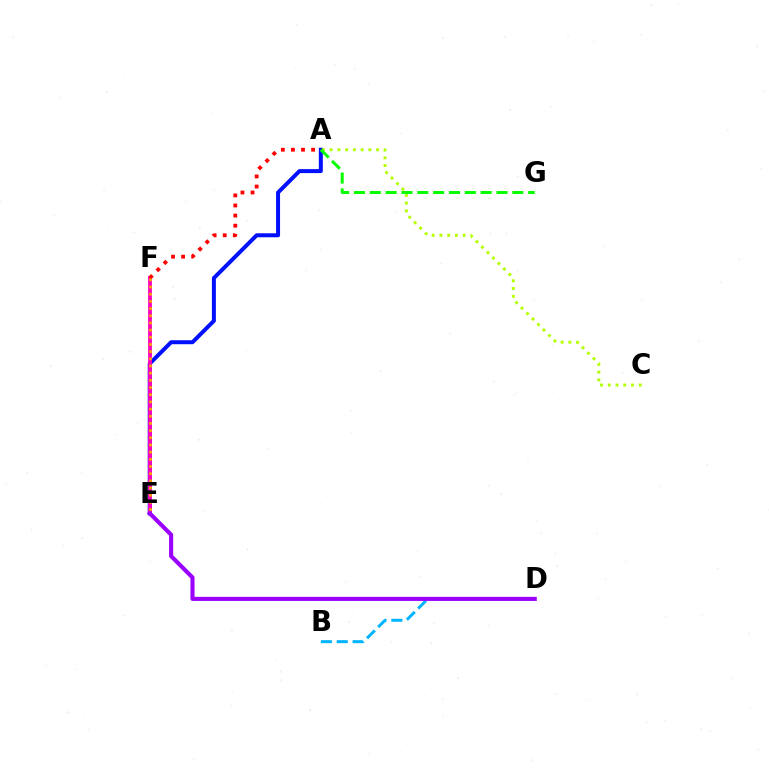{('E', 'F'): [{'color': '#00ff9d', 'line_style': 'dotted', 'thickness': 1.84}, {'color': '#ff00bd', 'line_style': 'solid', 'thickness': 2.73}, {'color': '#ffa500', 'line_style': 'dotted', 'thickness': 1.95}], ('A', 'E'): [{'color': '#0010ff', 'line_style': 'solid', 'thickness': 2.87}], ('A', 'C'): [{'color': '#b3ff00', 'line_style': 'dotted', 'thickness': 2.1}], ('B', 'D'): [{'color': '#00b5ff', 'line_style': 'dashed', 'thickness': 2.16}], ('D', 'E'): [{'color': '#9b00ff', 'line_style': 'solid', 'thickness': 2.95}], ('A', 'F'): [{'color': '#ff0000', 'line_style': 'dotted', 'thickness': 2.74}], ('A', 'G'): [{'color': '#08ff00', 'line_style': 'dashed', 'thickness': 2.15}]}